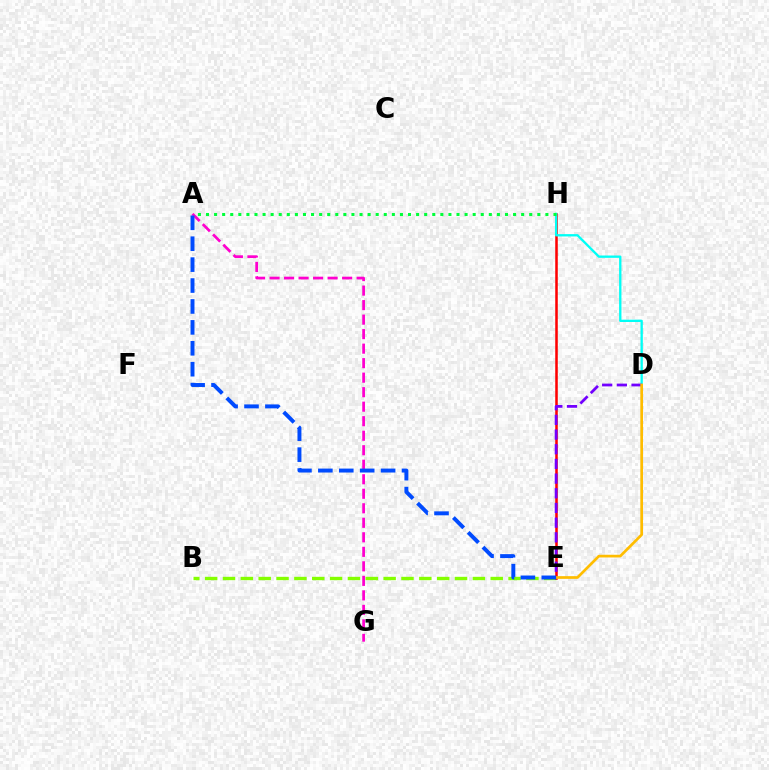{('B', 'E'): [{'color': '#84ff00', 'line_style': 'dashed', 'thickness': 2.42}], ('E', 'H'): [{'color': '#ff0000', 'line_style': 'solid', 'thickness': 1.83}], ('A', 'G'): [{'color': '#ff00cf', 'line_style': 'dashed', 'thickness': 1.97}], ('D', 'H'): [{'color': '#00fff6', 'line_style': 'solid', 'thickness': 1.67}], ('D', 'E'): [{'color': '#7200ff', 'line_style': 'dashed', 'thickness': 1.99}, {'color': '#ffbd00', 'line_style': 'solid', 'thickness': 1.95}], ('A', 'E'): [{'color': '#004bff', 'line_style': 'dashed', 'thickness': 2.84}], ('A', 'H'): [{'color': '#00ff39', 'line_style': 'dotted', 'thickness': 2.2}]}